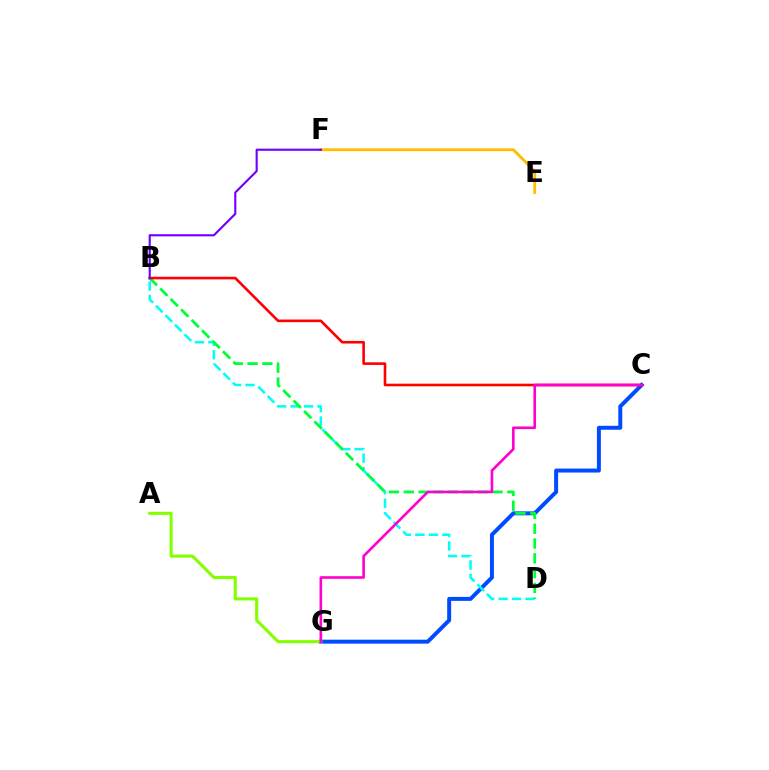{('E', 'F'): [{'color': '#ffbd00', 'line_style': 'solid', 'thickness': 2.05}], ('C', 'G'): [{'color': '#004bff', 'line_style': 'solid', 'thickness': 2.85}, {'color': '#ff00cf', 'line_style': 'solid', 'thickness': 1.89}], ('B', 'D'): [{'color': '#00fff6', 'line_style': 'dashed', 'thickness': 1.83}, {'color': '#00ff39', 'line_style': 'dashed', 'thickness': 2.01}], ('A', 'G'): [{'color': '#84ff00', 'line_style': 'solid', 'thickness': 2.24}], ('B', 'C'): [{'color': '#ff0000', 'line_style': 'solid', 'thickness': 1.89}], ('B', 'F'): [{'color': '#7200ff', 'line_style': 'solid', 'thickness': 1.54}]}